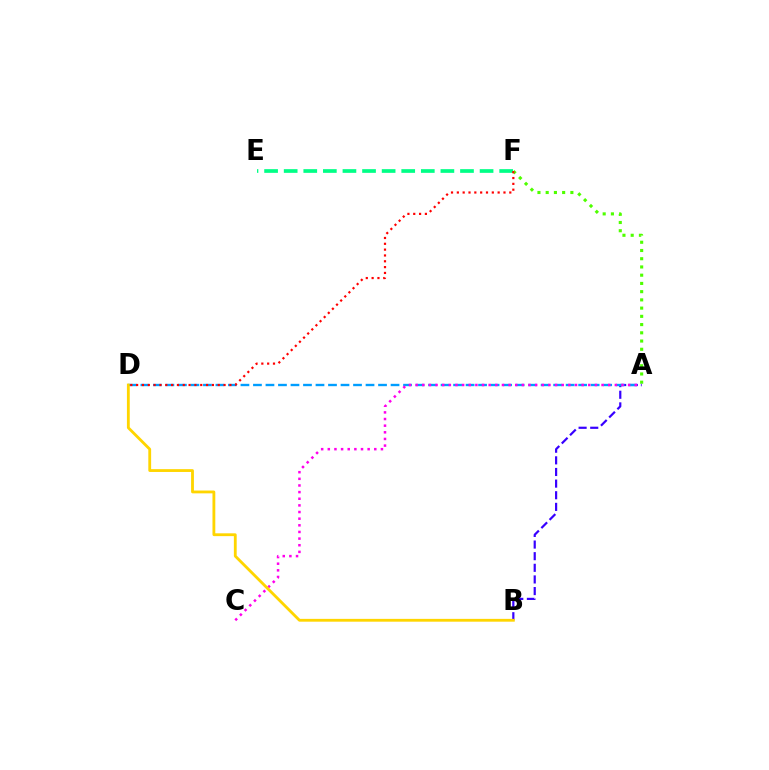{('A', 'B'): [{'color': '#3700ff', 'line_style': 'dashed', 'thickness': 1.58}], ('E', 'F'): [{'color': '#00ff86', 'line_style': 'dashed', 'thickness': 2.66}], ('A', 'F'): [{'color': '#4fff00', 'line_style': 'dotted', 'thickness': 2.24}], ('A', 'D'): [{'color': '#009eff', 'line_style': 'dashed', 'thickness': 1.7}], ('D', 'F'): [{'color': '#ff0000', 'line_style': 'dotted', 'thickness': 1.58}], ('A', 'C'): [{'color': '#ff00ed', 'line_style': 'dotted', 'thickness': 1.8}], ('B', 'D'): [{'color': '#ffd500', 'line_style': 'solid', 'thickness': 2.03}]}